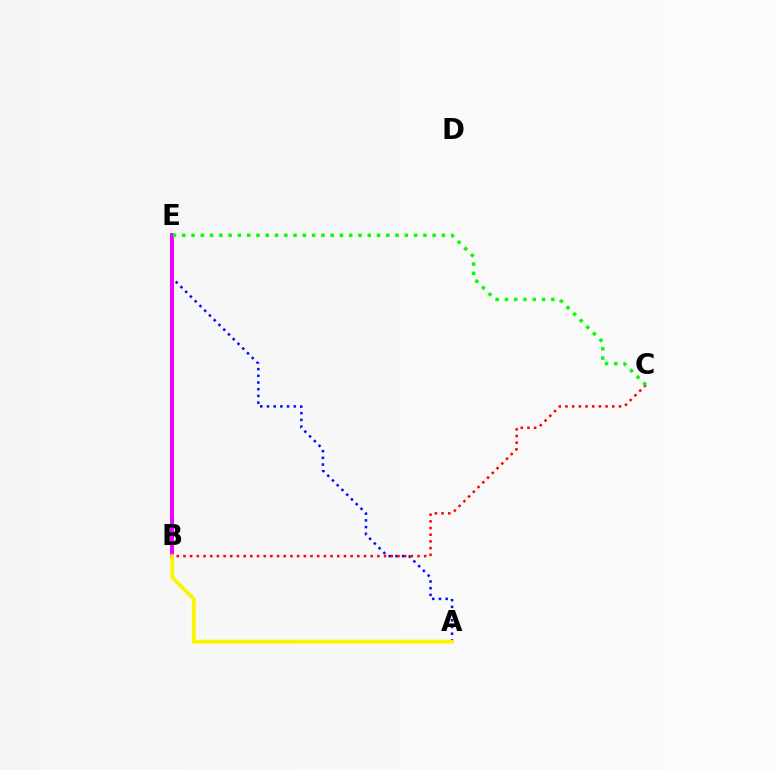{('B', 'E'): [{'color': '#00fff6', 'line_style': 'dotted', 'thickness': 1.79}, {'color': '#ee00ff', 'line_style': 'solid', 'thickness': 2.86}], ('A', 'E'): [{'color': '#0010ff', 'line_style': 'dotted', 'thickness': 1.82}], ('B', 'C'): [{'color': '#ff0000', 'line_style': 'dotted', 'thickness': 1.82}], ('C', 'E'): [{'color': '#08ff00', 'line_style': 'dotted', 'thickness': 2.52}], ('A', 'B'): [{'color': '#fcf500', 'line_style': 'solid', 'thickness': 2.74}]}